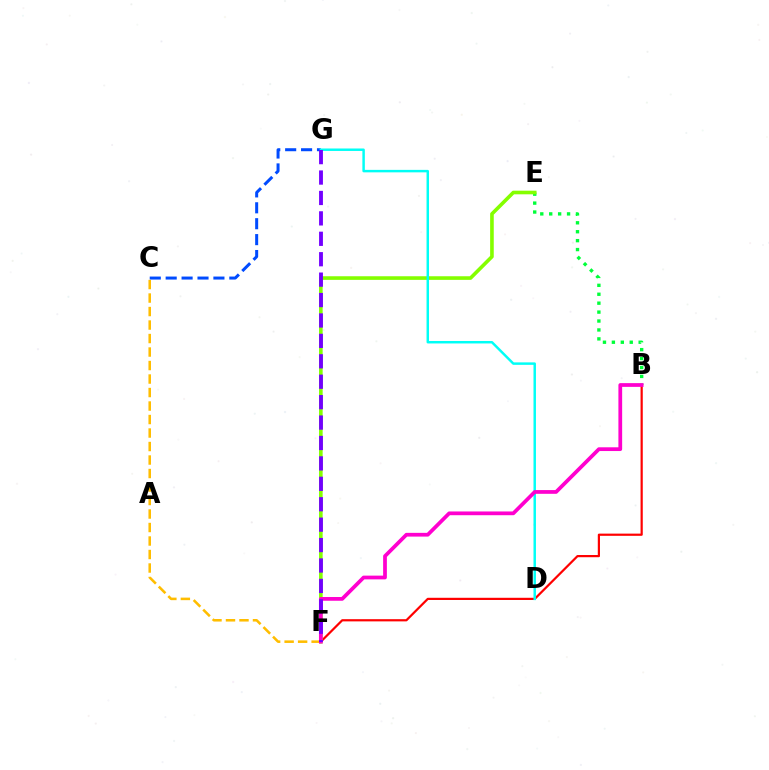{('C', 'G'): [{'color': '#004bff', 'line_style': 'dashed', 'thickness': 2.16}], ('B', 'F'): [{'color': '#ff0000', 'line_style': 'solid', 'thickness': 1.59}, {'color': '#ff00cf', 'line_style': 'solid', 'thickness': 2.7}], ('B', 'E'): [{'color': '#00ff39', 'line_style': 'dotted', 'thickness': 2.42}], ('E', 'F'): [{'color': '#84ff00', 'line_style': 'solid', 'thickness': 2.61}], ('C', 'F'): [{'color': '#ffbd00', 'line_style': 'dashed', 'thickness': 1.83}], ('D', 'G'): [{'color': '#00fff6', 'line_style': 'solid', 'thickness': 1.78}], ('F', 'G'): [{'color': '#7200ff', 'line_style': 'dashed', 'thickness': 2.77}]}